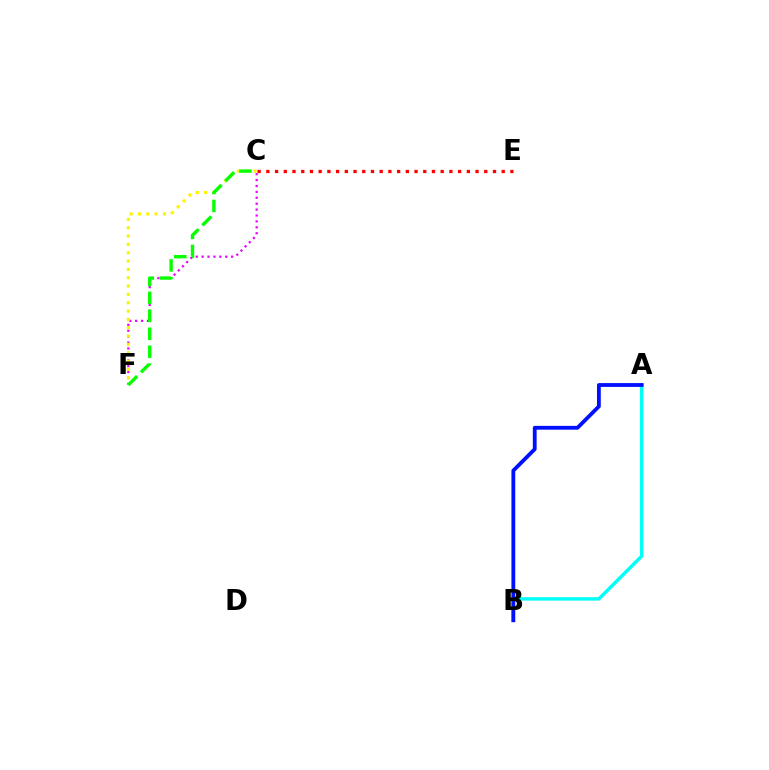{('C', 'F'): [{'color': '#ee00ff', 'line_style': 'dotted', 'thickness': 1.6}, {'color': '#fcf500', 'line_style': 'dotted', 'thickness': 2.26}, {'color': '#08ff00', 'line_style': 'dashed', 'thickness': 2.44}], ('C', 'E'): [{'color': '#ff0000', 'line_style': 'dotted', 'thickness': 2.37}], ('A', 'B'): [{'color': '#00fff6', 'line_style': 'solid', 'thickness': 2.48}, {'color': '#0010ff', 'line_style': 'solid', 'thickness': 2.75}]}